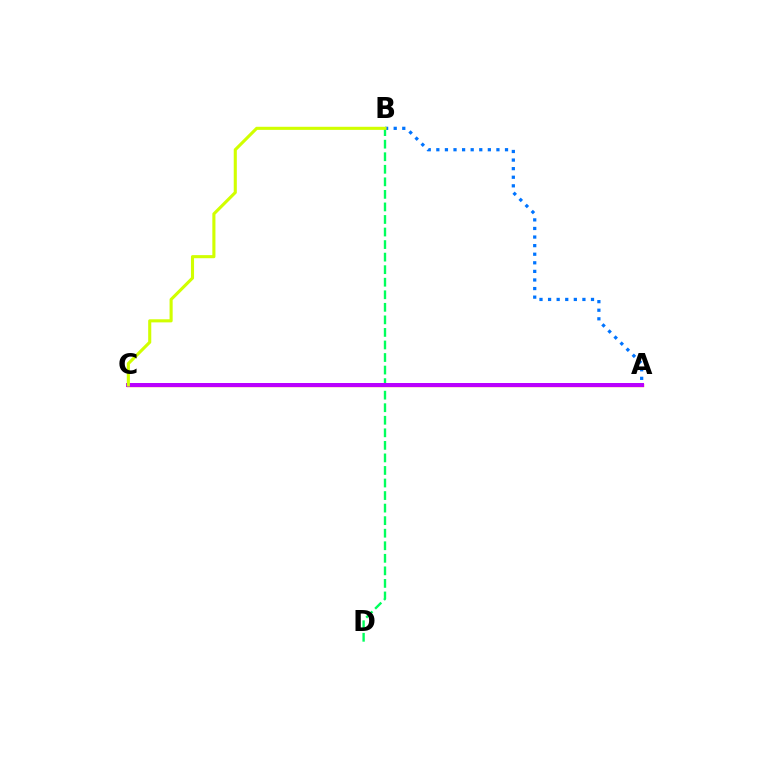{('A', 'C'): [{'color': '#ff0000', 'line_style': 'solid', 'thickness': 2.37}, {'color': '#b900ff', 'line_style': 'solid', 'thickness': 2.87}], ('B', 'D'): [{'color': '#00ff5c', 'line_style': 'dashed', 'thickness': 1.7}], ('A', 'B'): [{'color': '#0074ff', 'line_style': 'dotted', 'thickness': 2.33}], ('B', 'C'): [{'color': '#d1ff00', 'line_style': 'solid', 'thickness': 2.23}]}